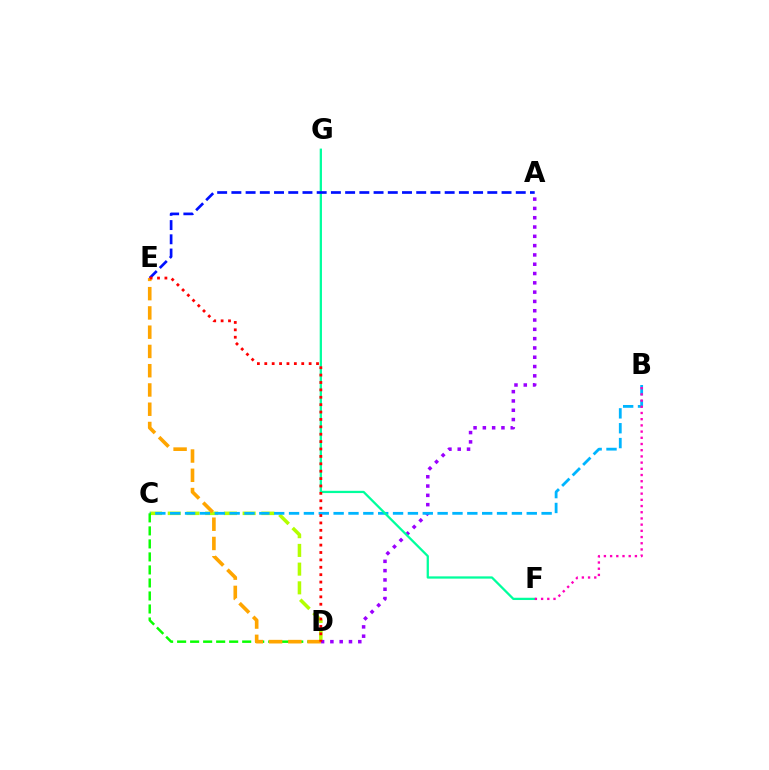{('C', 'D'): [{'color': '#b3ff00', 'line_style': 'dashed', 'thickness': 2.54}, {'color': '#08ff00', 'line_style': 'dashed', 'thickness': 1.77}], ('A', 'D'): [{'color': '#9b00ff', 'line_style': 'dotted', 'thickness': 2.53}], ('B', 'C'): [{'color': '#00b5ff', 'line_style': 'dashed', 'thickness': 2.02}], ('F', 'G'): [{'color': '#00ff9d', 'line_style': 'solid', 'thickness': 1.63}], ('A', 'E'): [{'color': '#0010ff', 'line_style': 'dashed', 'thickness': 1.93}], ('D', 'E'): [{'color': '#ffa500', 'line_style': 'dashed', 'thickness': 2.62}, {'color': '#ff0000', 'line_style': 'dotted', 'thickness': 2.01}], ('B', 'F'): [{'color': '#ff00bd', 'line_style': 'dotted', 'thickness': 1.69}]}